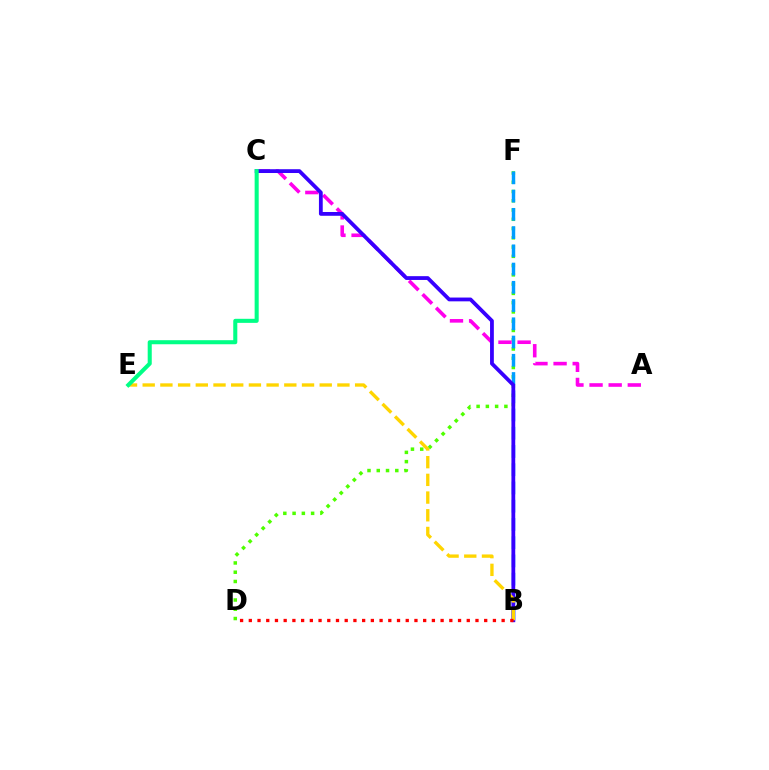{('D', 'F'): [{'color': '#4fff00', 'line_style': 'dotted', 'thickness': 2.52}], ('B', 'F'): [{'color': '#009eff', 'line_style': 'dashed', 'thickness': 2.48}], ('A', 'C'): [{'color': '#ff00ed', 'line_style': 'dashed', 'thickness': 2.6}], ('B', 'C'): [{'color': '#3700ff', 'line_style': 'solid', 'thickness': 2.73}], ('B', 'E'): [{'color': '#ffd500', 'line_style': 'dashed', 'thickness': 2.4}], ('C', 'E'): [{'color': '#00ff86', 'line_style': 'solid', 'thickness': 2.92}], ('B', 'D'): [{'color': '#ff0000', 'line_style': 'dotted', 'thickness': 2.37}]}